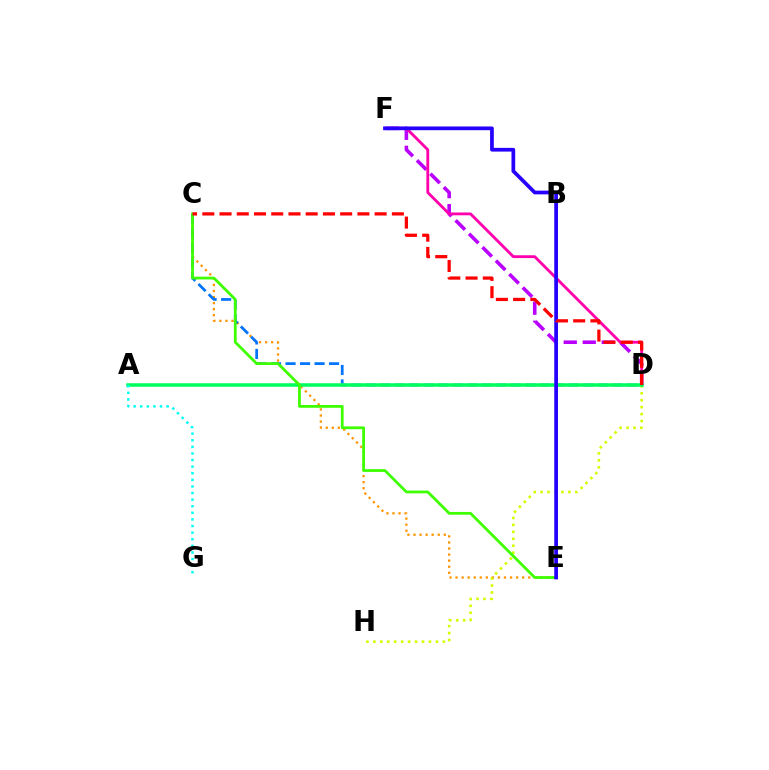{('D', 'F'): [{'color': '#b900ff', 'line_style': 'dashed', 'thickness': 2.58}, {'color': '#ff00ac', 'line_style': 'solid', 'thickness': 2.03}], ('C', 'E'): [{'color': '#ff9400', 'line_style': 'dotted', 'thickness': 1.65}, {'color': '#3dff00', 'line_style': 'solid', 'thickness': 1.99}], ('C', 'D'): [{'color': '#0074ff', 'line_style': 'dashed', 'thickness': 1.97}, {'color': '#ff0000', 'line_style': 'dashed', 'thickness': 2.34}], ('D', 'H'): [{'color': '#d1ff00', 'line_style': 'dotted', 'thickness': 1.89}], ('A', 'D'): [{'color': '#00ff5c', 'line_style': 'solid', 'thickness': 2.54}], ('E', 'F'): [{'color': '#2500ff', 'line_style': 'solid', 'thickness': 2.68}], ('A', 'G'): [{'color': '#00fff6', 'line_style': 'dotted', 'thickness': 1.79}]}